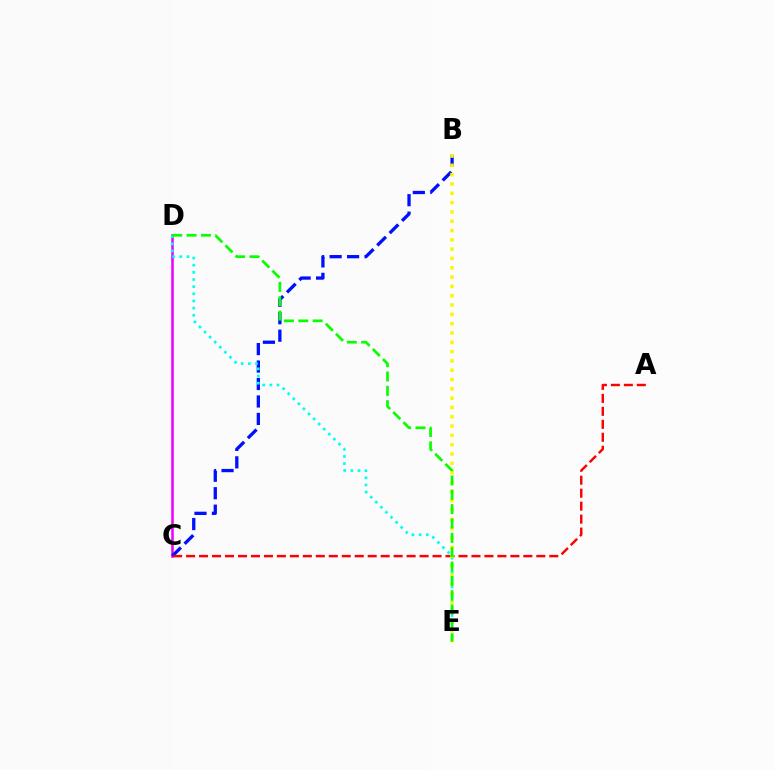{('C', 'D'): [{'color': '#ee00ff', 'line_style': 'solid', 'thickness': 1.83}], ('B', 'C'): [{'color': '#0010ff', 'line_style': 'dashed', 'thickness': 2.37}], ('A', 'C'): [{'color': '#ff0000', 'line_style': 'dashed', 'thickness': 1.76}], ('D', 'E'): [{'color': '#00fff6', 'line_style': 'dotted', 'thickness': 1.94}, {'color': '#08ff00', 'line_style': 'dashed', 'thickness': 1.95}], ('B', 'E'): [{'color': '#fcf500', 'line_style': 'dotted', 'thickness': 2.53}]}